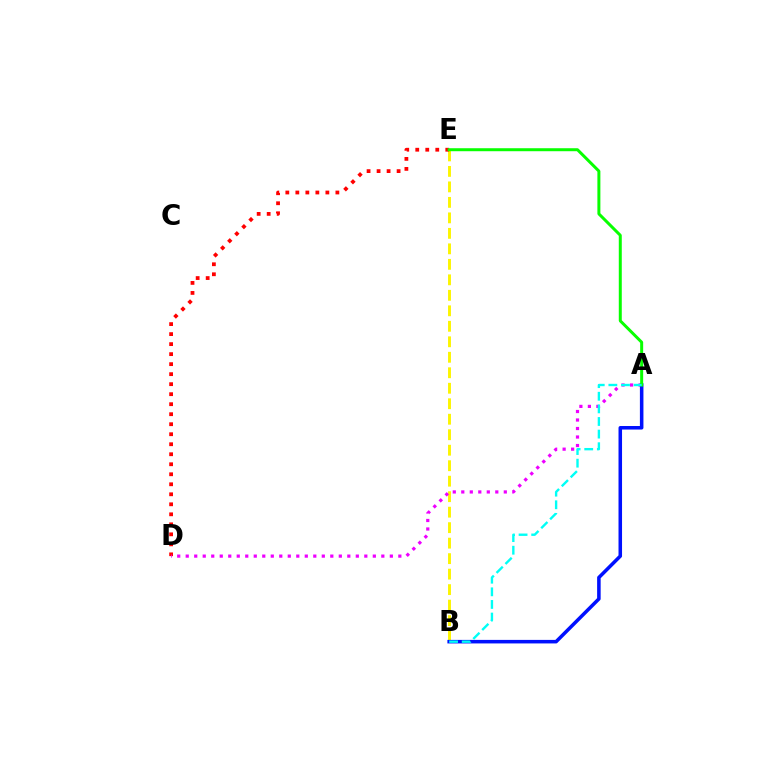{('B', 'E'): [{'color': '#fcf500', 'line_style': 'dashed', 'thickness': 2.1}], ('D', 'E'): [{'color': '#ff0000', 'line_style': 'dotted', 'thickness': 2.72}], ('A', 'D'): [{'color': '#ee00ff', 'line_style': 'dotted', 'thickness': 2.31}], ('A', 'B'): [{'color': '#0010ff', 'line_style': 'solid', 'thickness': 2.54}, {'color': '#00fff6', 'line_style': 'dashed', 'thickness': 1.71}], ('A', 'E'): [{'color': '#08ff00', 'line_style': 'solid', 'thickness': 2.15}]}